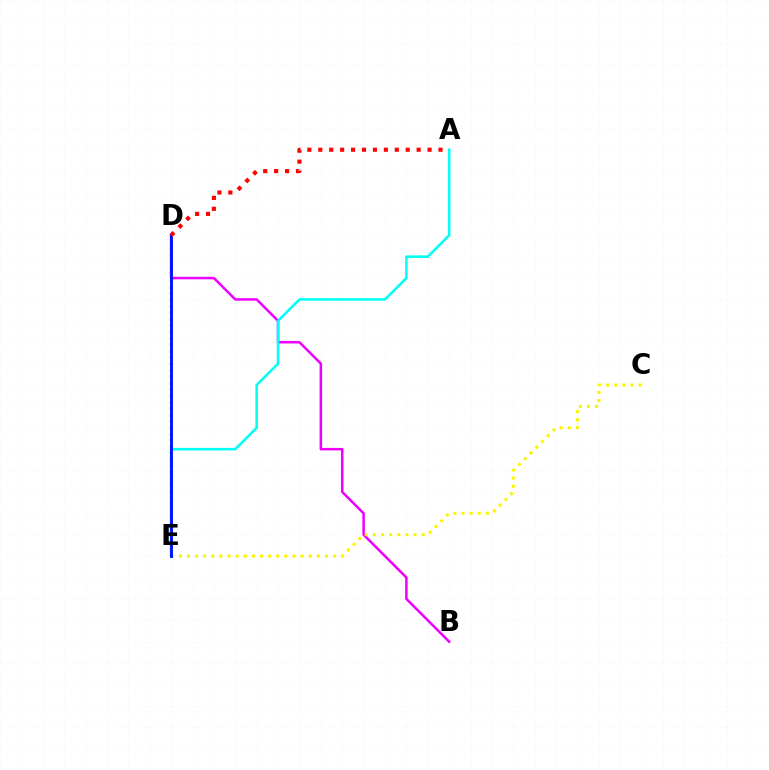{('B', 'D'): [{'color': '#ee00ff', 'line_style': 'solid', 'thickness': 1.81}], ('C', 'E'): [{'color': '#fcf500', 'line_style': 'dotted', 'thickness': 2.21}], ('D', 'E'): [{'color': '#08ff00', 'line_style': 'dotted', 'thickness': 1.73}, {'color': '#0010ff', 'line_style': 'solid', 'thickness': 2.07}], ('A', 'E'): [{'color': '#00fff6', 'line_style': 'solid', 'thickness': 1.84}], ('A', 'D'): [{'color': '#ff0000', 'line_style': 'dotted', 'thickness': 2.97}]}